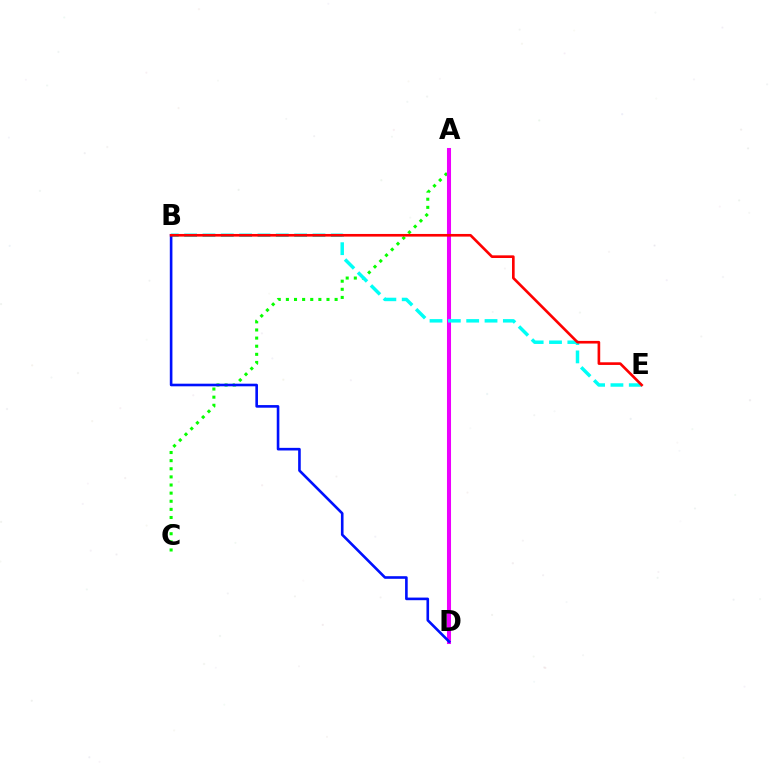{('A', 'C'): [{'color': '#08ff00', 'line_style': 'dotted', 'thickness': 2.21}], ('A', 'D'): [{'color': '#fcf500', 'line_style': 'dashed', 'thickness': 1.58}, {'color': '#ee00ff', 'line_style': 'solid', 'thickness': 2.91}], ('B', 'E'): [{'color': '#00fff6', 'line_style': 'dashed', 'thickness': 2.49}, {'color': '#ff0000', 'line_style': 'solid', 'thickness': 1.9}], ('B', 'D'): [{'color': '#0010ff', 'line_style': 'solid', 'thickness': 1.89}]}